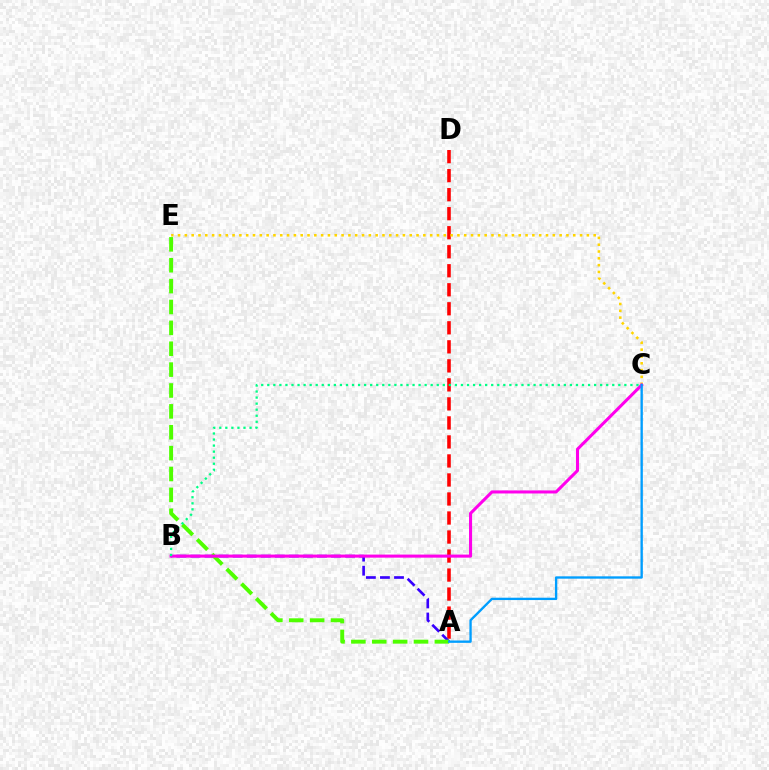{('A', 'D'): [{'color': '#ff0000', 'line_style': 'dashed', 'thickness': 2.58}], ('A', 'B'): [{'color': '#3700ff', 'line_style': 'dashed', 'thickness': 1.91}], ('C', 'E'): [{'color': '#ffd500', 'line_style': 'dotted', 'thickness': 1.85}], ('A', 'E'): [{'color': '#4fff00', 'line_style': 'dashed', 'thickness': 2.84}], ('B', 'C'): [{'color': '#ff00ed', 'line_style': 'solid', 'thickness': 2.21}, {'color': '#00ff86', 'line_style': 'dotted', 'thickness': 1.64}], ('A', 'C'): [{'color': '#009eff', 'line_style': 'solid', 'thickness': 1.69}]}